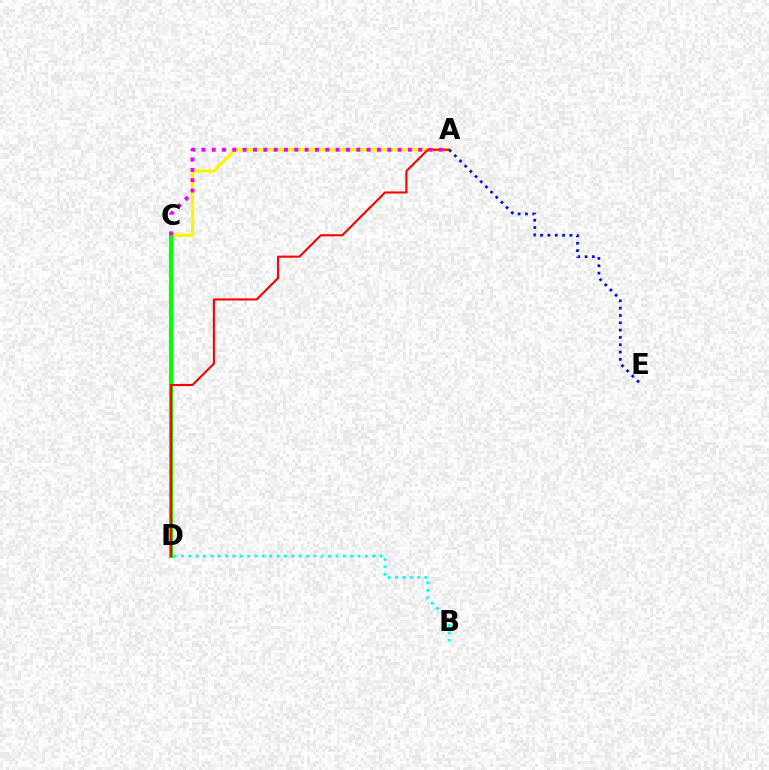{('A', 'C'): [{'color': '#fcf500', 'line_style': 'solid', 'thickness': 2.29}, {'color': '#ee00ff', 'line_style': 'dotted', 'thickness': 2.81}], ('C', 'D'): [{'color': '#08ff00', 'line_style': 'solid', 'thickness': 2.96}], ('A', 'D'): [{'color': '#ff0000', 'line_style': 'solid', 'thickness': 1.51}], ('B', 'D'): [{'color': '#00fff6', 'line_style': 'dotted', 'thickness': 2.0}], ('A', 'E'): [{'color': '#0010ff', 'line_style': 'dotted', 'thickness': 1.99}]}